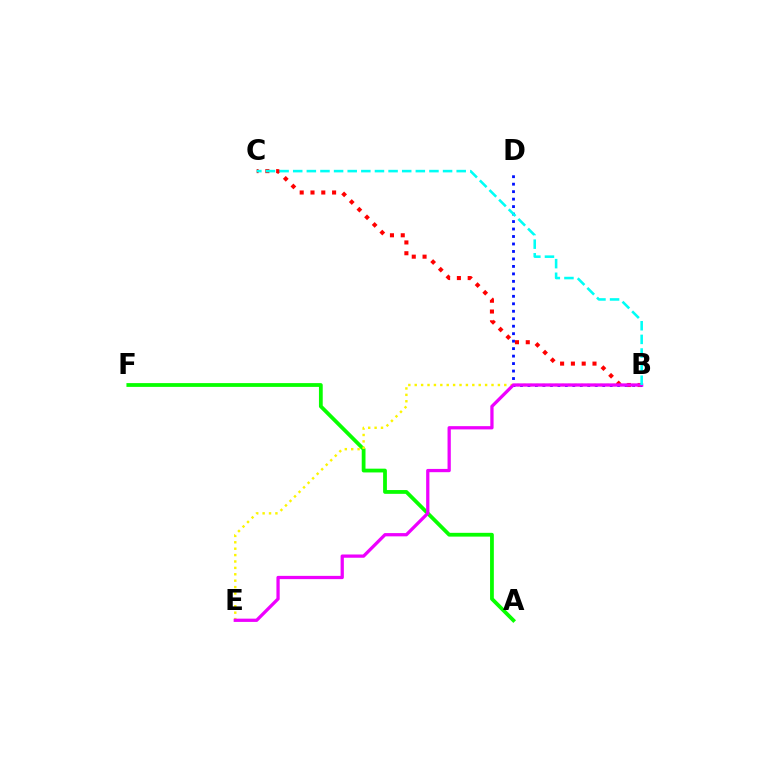{('A', 'F'): [{'color': '#08ff00', 'line_style': 'solid', 'thickness': 2.72}], ('B', 'C'): [{'color': '#ff0000', 'line_style': 'dotted', 'thickness': 2.93}, {'color': '#00fff6', 'line_style': 'dashed', 'thickness': 1.85}], ('B', 'D'): [{'color': '#0010ff', 'line_style': 'dotted', 'thickness': 2.03}], ('B', 'E'): [{'color': '#fcf500', 'line_style': 'dotted', 'thickness': 1.74}, {'color': '#ee00ff', 'line_style': 'solid', 'thickness': 2.35}]}